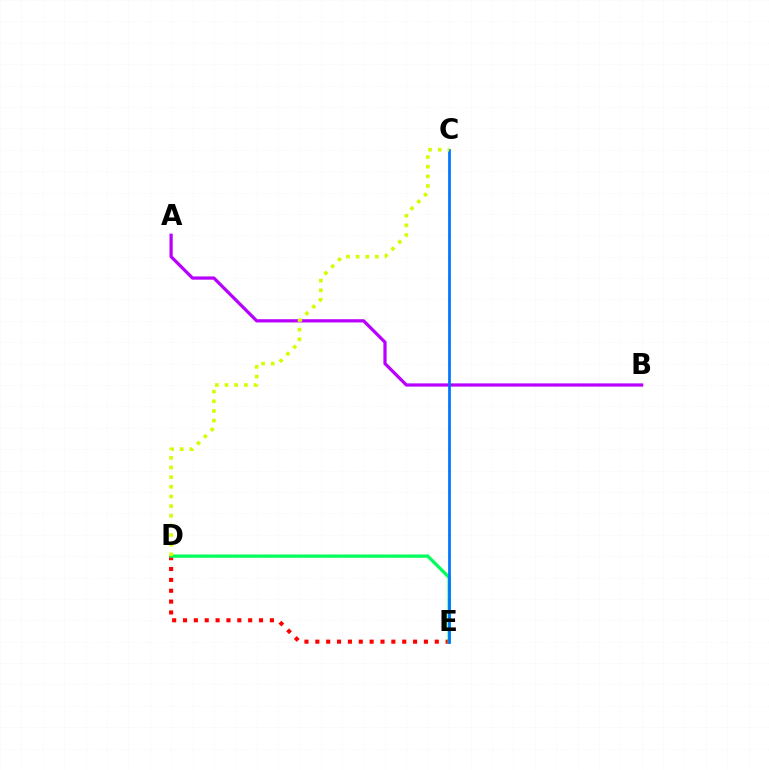{('D', 'E'): [{'color': '#ff0000', 'line_style': 'dotted', 'thickness': 2.95}, {'color': '#00ff5c', 'line_style': 'solid', 'thickness': 2.36}], ('A', 'B'): [{'color': '#b900ff', 'line_style': 'solid', 'thickness': 2.33}], ('C', 'E'): [{'color': '#0074ff', 'line_style': 'solid', 'thickness': 1.96}], ('C', 'D'): [{'color': '#d1ff00', 'line_style': 'dotted', 'thickness': 2.62}]}